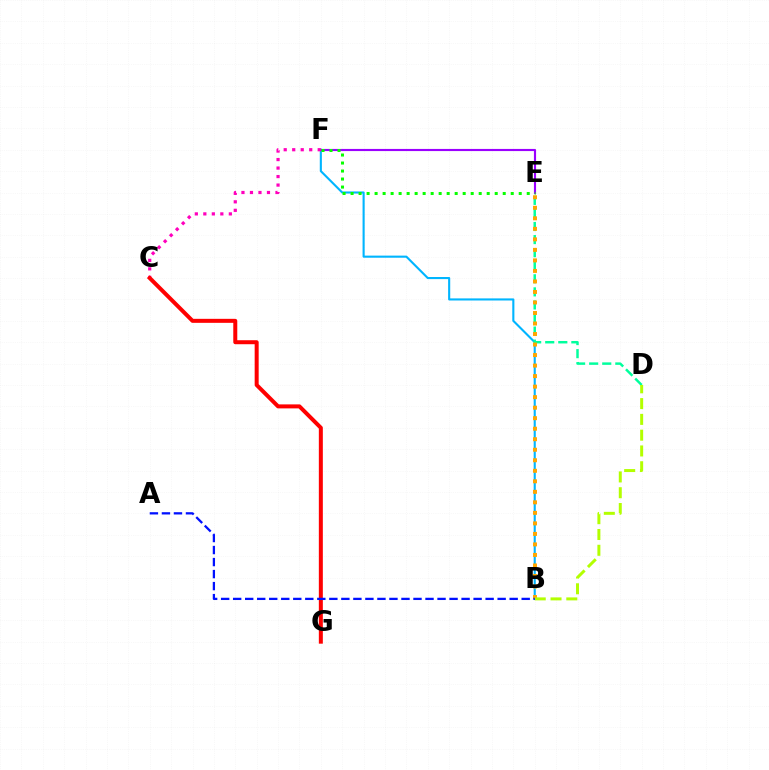{('B', 'F'): [{'color': '#00b5ff', 'line_style': 'solid', 'thickness': 1.51}], ('E', 'F'): [{'color': '#9b00ff', 'line_style': 'solid', 'thickness': 1.54}, {'color': '#08ff00', 'line_style': 'dotted', 'thickness': 2.18}], ('C', 'F'): [{'color': '#ff00bd', 'line_style': 'dotted', 'thickness': 2.31}], ('D', 'E'): [{'color': '#00ff9d', 'line_style': 'dashed', 'thickness': 1.78}], ('C', 'G'): [{'color': '#ff0000', 'line_style': 'solid', 'thickness': 2.88}], ('B', 'E'): [{'color': '#ffa500', 'line_style': 'dotted', 'thickness': 2.86}], ('B', 'D'): [{'color': '#b3ff00', 'line_style': 'dashed', 'thickness': 2.14}], ('A', 'B'): [{'color': '#0010ff', 'line_style': 'dashed', 'thickness': 1.63}]}